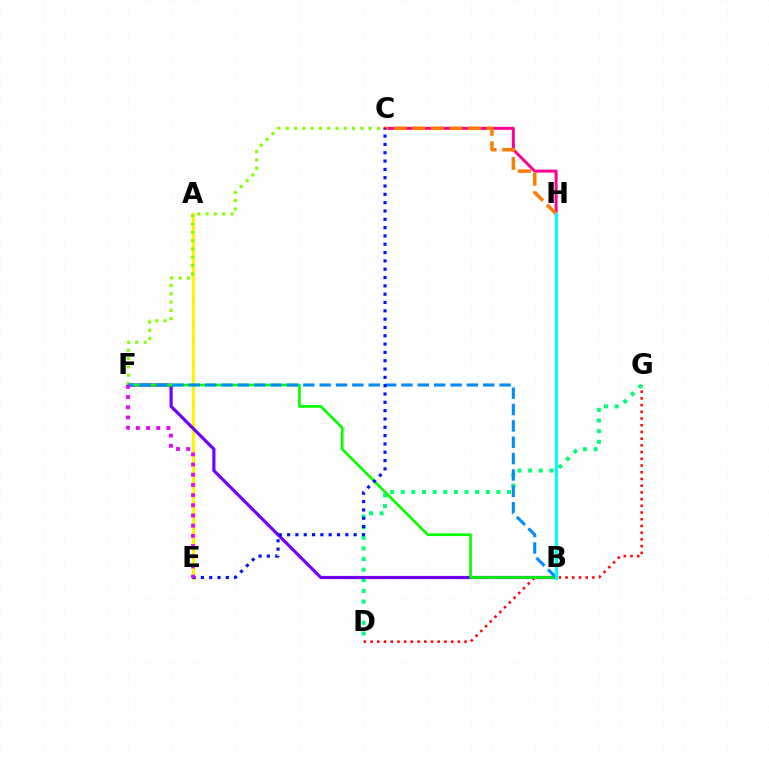{('C', 'H'): [{'color': '#ff0094', 'line_style': 'solid', 'thickness': 2.13}, {'color': '#ff7c00', 'line_style': 'dashed', 'thickness': 2.52}], ('D', 'G'): [{'color': '#ff0000', 'line_style': 'dotted', 'thickness': 1.82}, {'color': '#00ff74', 'line_style': 'dotted', 'thickness': 2.89}], ('A', 'E'): [{'color': '#fcf500', 'line_style': 'solid', 'thickness': 2.23}], ('B', 'F'): [{'color': '#7200ff', 'line_style': 'solid', 'thickness': 2.29}, {'color': '#08ff00', 'line_style': 'solid', 'thickness': 1.95}, {'color': '#008cff', 'line_style': 'dashed', 'thickness': 2.22}], ('C', 'F'): [{'color': '#84ff00', 'line_style': 'dotted', 'thickness': 2.25}], ('C', 'E'): [{'color': '#0010ff', 'line_style': 'dotted', 'thickness': 2.26}], ('E', 'F'): [{'color': '#ee00ff', 'line_style': 'dotted', 'thickness': 2.77}], ('B', 'H'): [{'color': '#00fff6', 'line_style': 'solid', 'thickness': 2.31}]}